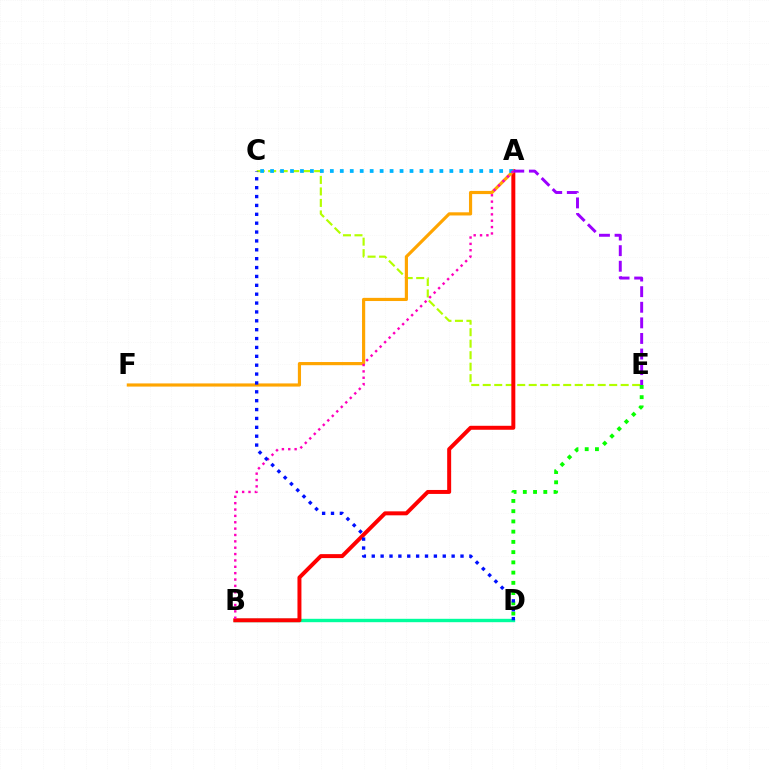{('C', 'E'): [{'color': '#b3ff00', 'line_style': 'dashed', 'thickness': 1.56}], ('B', 'D'): [{'color': '#00ff9d', 'line_style': 'solid', 'thickness': 2.44}], ('D', 'E'): [{'color': '#08ff00', 'line_style': 'dotted', 'thickness': 2.78}], ('A', 'B'): [{'color': '#ff0000', 'line_style': 'solid', 'thickness': 2.86}, {'color': '#ff00bd', 'line_style': 'dotted', 'thickness': 1.73}], ('A', 'F'): [{'color': '#ffa500', 'line_style': 'solid', 'thickness': 2.28}], ('A', 'C'): [{'color': '#00b5ff', 'line_style': 'dotted', 'thickness': 2.71}], ('C', 'D'): [{'color': '#0010ff', 'line_style': 'dotted', 'thickness': 2.41}], ('A', 'E'): [{'color': '#9b00ff', 'line_style': 'dashed', 'thickness': 2.12}]}